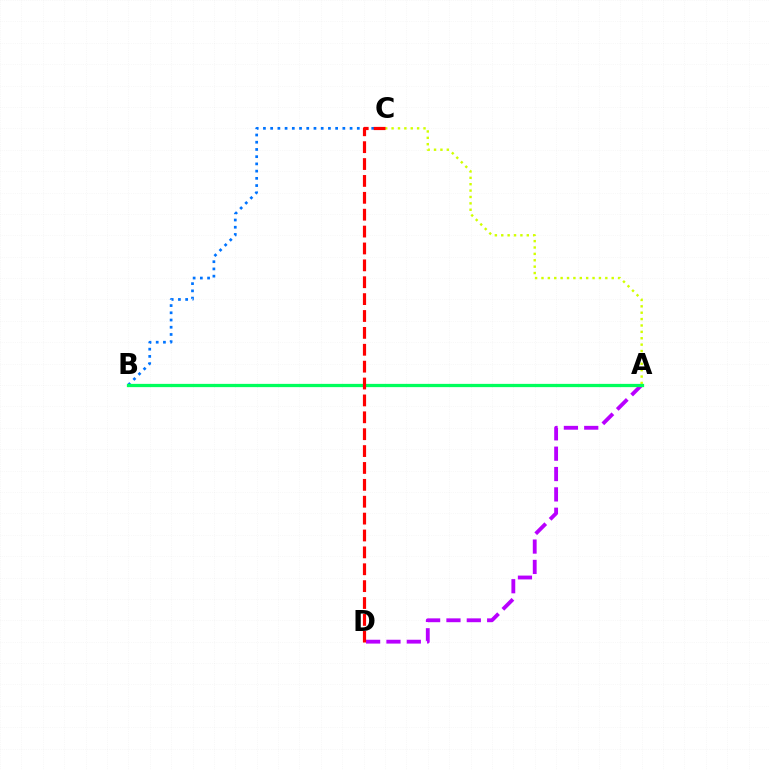{('A', 'D'): [{'color': '#b900ff', 'line_style': 'dashed', 'thickness': 2.76}], ('B', 'C'): [{'color': '#0074ff', 'line_style': 'dotted', 'thickness': 1.96}], ('A', 'C'): [{'color': '#d1ff00', 'line_style': 'dotted', 'thickness': 1.73}], ('A', 'B'): [{'color': '#00ff5c', 'line_style': 'solid', 'thickness': 2.34}], ('C', 'D'): [{'color': '#ff0000', 'line_style': 'dashed', 'thickness': 2.29}]}